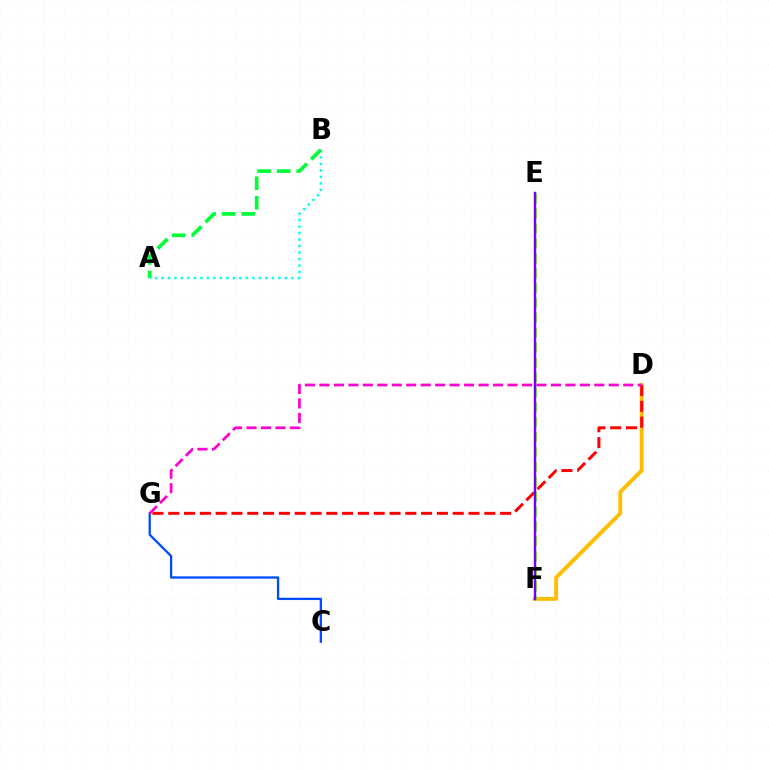{('D', 'F'): [{'color': '#ffbd00', 'line_style': 'solid', 'thickness': 2.79}], ('D', 'G'): [{'color': '#ff0000', 'line_style': 'dashed', 'thickness': 2.15}, {'color': '#ff00cf', 'line_style': 'dashed', 'thickness': 1.97}], ('E', 'F'): [{'color': '#84ff00', 'line_style': 'dashed', 'thickness': 2.02}, {'color': '#7200ff', 'line_style': 'solid', 'thickness': 1.74}], ('C', 'G'): [{'color': '#004bff', 'line_style': 'solid', 'thickness': 1.66}], ('A', 'B'): [{'color': '#00fff6', 'line_style': 'dotted', 'thickness': 1.77}, {'color': '#00ff39', 'line_style': 'dashed', 'thickness': 2.66}]}